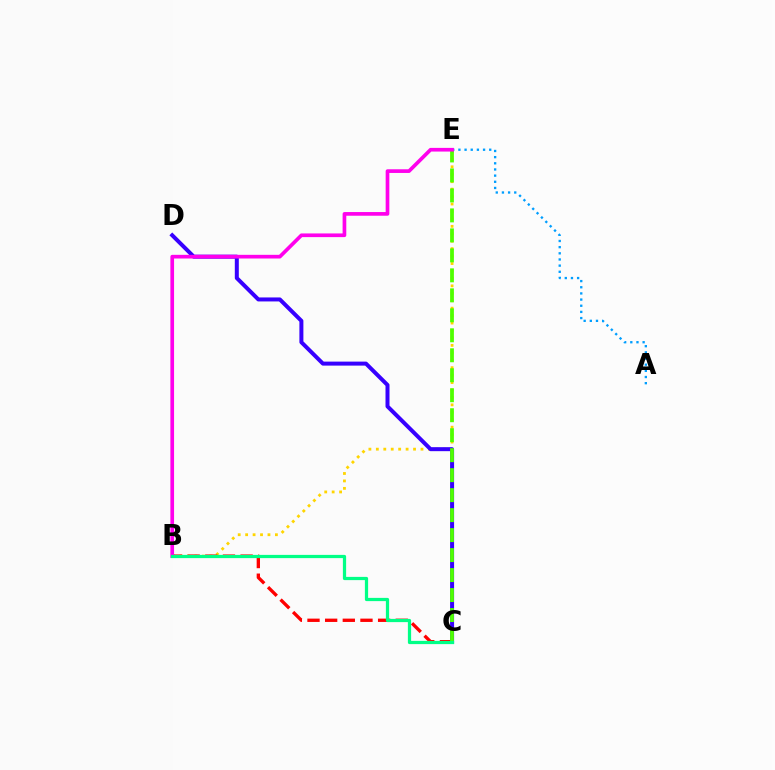{('B', 'E'): [{'color': '#ffd500', 'line_style': 'dotted', 'thickness': 2.02}, {'color': '#ff00ed', 'line_style': 'solid', 'thickness': 2.65}], ('B', 'C'): [{'color': '#ff0000', 'line_style': 'dashed', 'thickness': 2.4}, {'color': '#00ff86', 'line_style': 'solid', 'thickness': 2.33}], ('C', 'D'): [{'color': '#3700ff', 'line_style': 'solid', 'thickness': 2.88}], ('A', 'E'): [{'color': '#009eff', 'line_style': 'dotted', 'thickness': 1.67}], ('C', 'E'): [{'color': '#4fff00', 'line_style': 'dashed', 'thickness': 2.71}]}